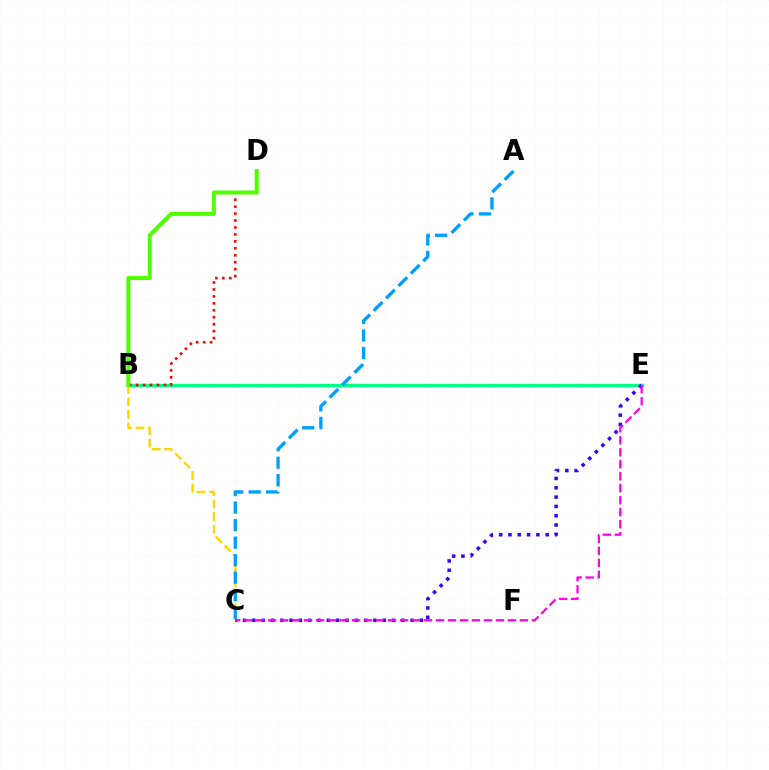{('B', 'C'): [{'color': '#ffd500', 'line_style': 'dashed', 'thickness': 1.7}], ('B', 'E'): [{'color': '#00ff86', 'line_style': 'solid', 'thickness': 2.52}], ('C', 'E'): [{'color': '#3700ff', 'line_style': 'dotted', 'thickness': 2.53}, {'color': '#ff00ed', 'line_style': 'dashed', 'thickness': 1.63}], ('B', 'D'): [{'color': '#ff0000', 'line_style': 'dotted', 'thickness': 1.89}, {'color': '#4fff00', 'line_style': 'solid', 'thickness': 2.88}], ('A', 'C'): [{'color': '#009eff', 'line_style': 'dashed', 'thickness': 2.38}]}